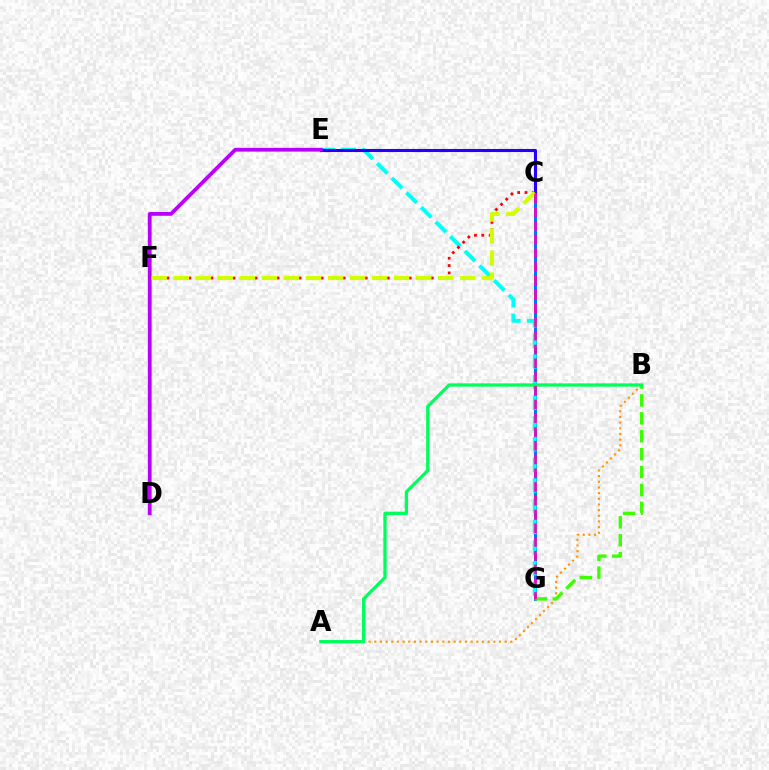{('A', 'B'): [{'color': '#ff9400', 'line_style': 'dotted', 'thickness': 1.54}, {'color': '#00ff5c', 'line_style': 'solid', 'thickness': 2.36}], ('C', 'G'): [{'color': '#0074ff', 'line_style': 'solid', 'thickness': 2.18}, {'color': '#ff00ac', 'line_style': 'dashed', 'thickness': 1.87}], ('B', 'G'): [{'color': '#3dff00', 'line_style': 'dashed', 'thickness': 2.43}], ('E', 'G'): [{'color': '#00fff6', 'line_style': 'dashed', 'thickness': 2.81}], ('C', 'E'): [{'color': '#2500ff', 'line_style': 'solid', 'thickness': 2.22}], ('D', 'E'): [{'color': '#b900ff', 'line_style': 'solid', 'thickness': 2.72}], ('C', 'F'): [{'color': '#ff0000', 'line_style': 'dotted', 'thickness': 2.0}, {'color': '#d1ff00', 'line_style': 'dashed', 'thickness': 2.99}]}